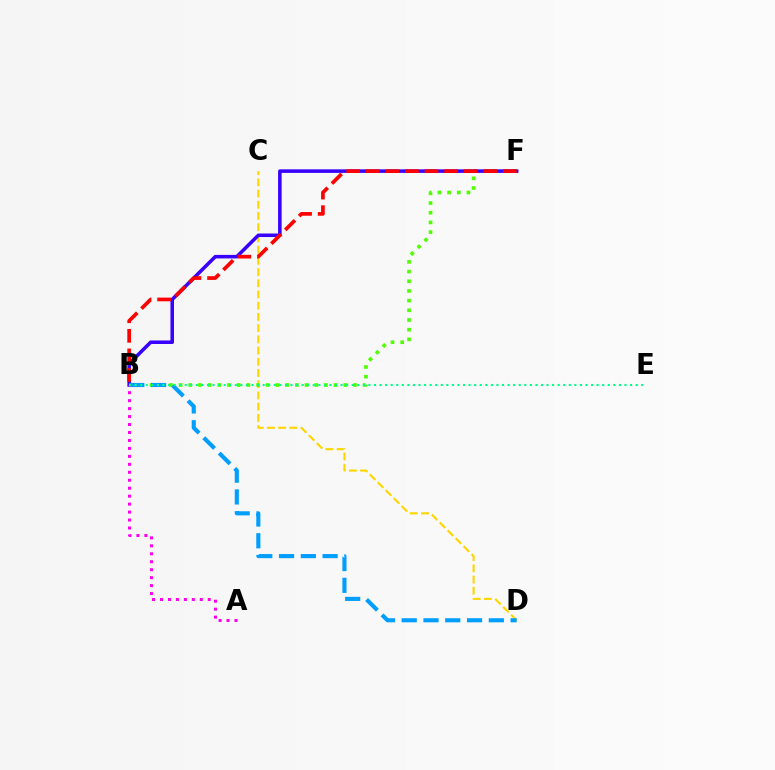{('C', 'D'): [{'color': '#ffd500', 'line_style': 'dashed', 'thickness': 1.52}], ('B', 'F'): [{'color': '#4fff00', 'line_style': 'dotted', 'thickness': 2.63}, {'color': '#3700ff', 'line_style': 'solid', 'thickness': 2.55}, {'color': '#ff0000', 'line_style': 'dashed', 'thickness': 2.66}], ('B', 'D'): [{'color': '#009eff', 'line_style': 'dashed', 'thickness': 2.96}], ('A', 'B'): [{'color': '#ff00ed', 'line_style': 'dotted', 'thickness': 2.16}], ('B', 'E'): [{'color': '#00ff86', 'line_style': 'dotted', 'thickness': 1.51}]}